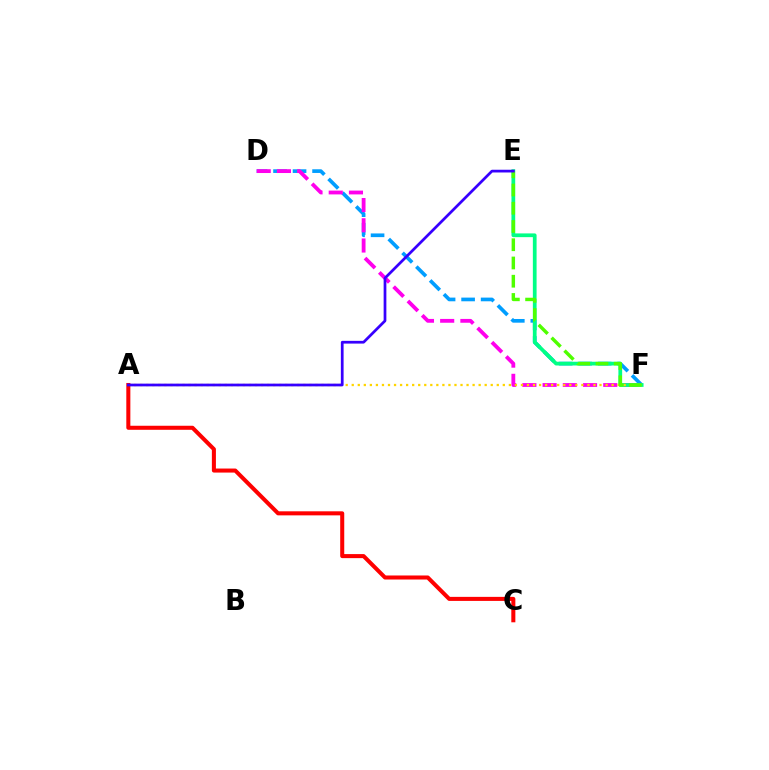{('D', 'F'): [{'color': '#009eff', 'line_style': 'dashed', 'thickness': 2.65}, {'color': '#ff00ed', 'line_style': 'dashed', 'thickness': 2.75}], ('E', 'F'): [{'color': '#00ff86', 'line_style': 'solid', 'thickness': 2.69}, {'color': '#4fff00', 'line_style': 'dashed', 'thickness': 2.48}], ('A', 'F'): [{'color': '#ffd500', 'line_style': 'dotted', 'thickness': 1.64}], ('A', 'C'): [{'color': '#ff0000', 'line_style': 'solid', 'thickness': 2.91}], ('A', 'E'): [{'color': '#3700ff', 'line_style': 'solid', 'thickness': 1.97}]}